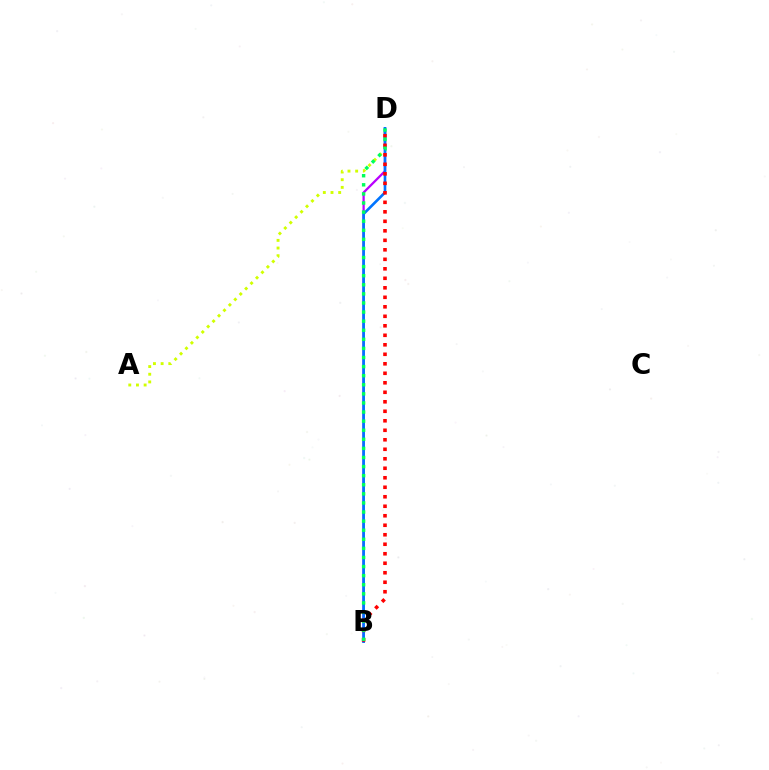{('A', 'D'): [{'color': '#d1ff00', 'line_style': 'dotted', 'thickness': 2.09}], ('B', 'D'): [{'color': '#b900ff', 'line_style': 'solid', 'thickness': 1.63}, {'color': '#0074ff', 'line_style': 'solid', 'thickness': 1.91}, {'color': '#ff0000', 'line_style': 'dotted', 'thickness': 2.58}, {'color': '#00ff5c', 'line_style': 'dotted', 'thickness': 2.47}]}